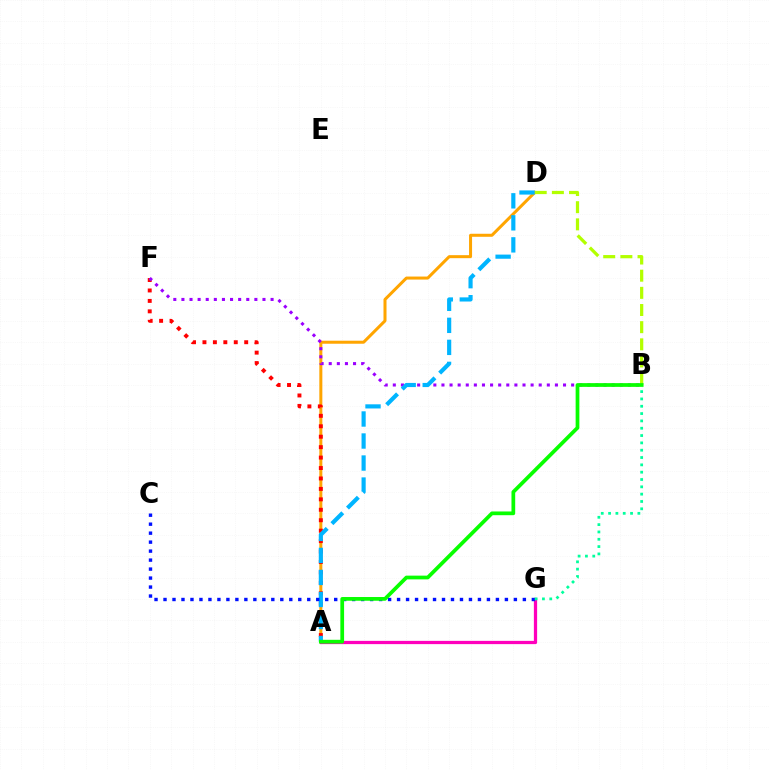{('A', 'D'): [{'color': '#ffa500', 'line_style': 'solid', 'thickness': 2.17}, {'color': '#00b5ff', 'line_style': 'dashed', 'thickness': 2.99}], ('A', 'G'): [{'color': '#ff00bd', 'line_style': 'solid', 'thickness': 2.34}], ('A', 'F'): [{'color': '#ff0000', 'line_style': 'dotted', 'thickness': 2.84}], ('B', 'F'): [{'color': '#9b00ff', 'line_style': 'dotted', 'thickness': 2.2}], ('B', 'D'): [{'color': '#b3ff00', 'line_style': 'dashed', 'thickness': 2.33}], ('C', 'G'): [{'color': '#0010ff', 'line_style': 'dotted', 'thickness': 2.44}], ('B', 'G'): [{'color': '#00ff9d', 'line_style': 'dotted', 'thickness': 1.99}], ('A', 'B'): [{'color': '#08ff00', 'line_style': 'solid', 'thickness': 2.69}]}